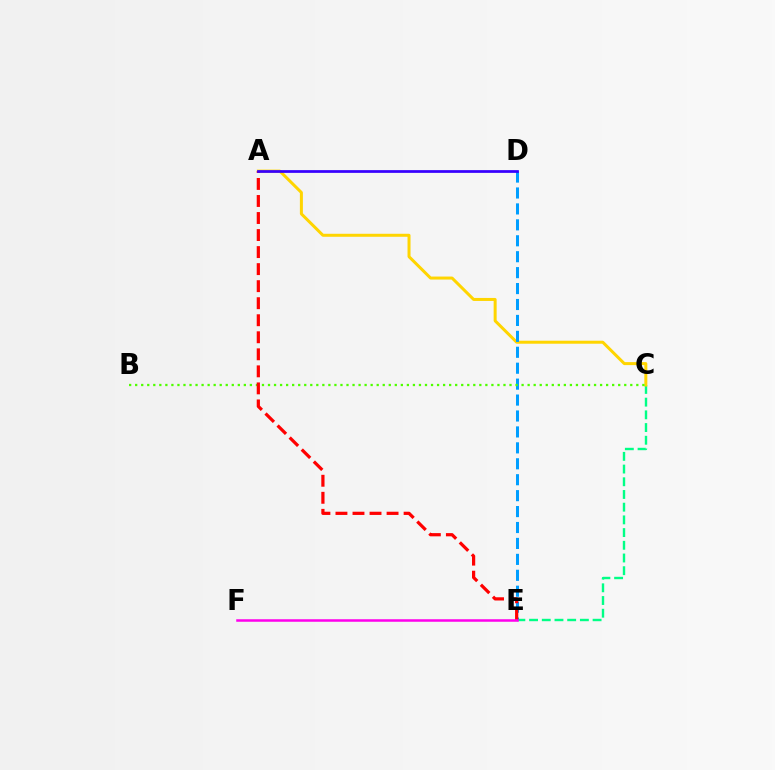{('C', 'E'): [{'color': '#00ff86', 'line_style': 'dashed', 'thickness': 1.73}], ('A', 'C'): [{'color': '#ffd500', 'line_style': 'solid', 'thickness': 2.16}], ('D', 'E'): [{'color': '#009eff', 'line_style': 'dashed', 'thickness': 2.16}], ('B', 'C'): [{'color': '#4fff00', 'line_style': 'dotted', 'thickness': 1.64}], ('A', 'E'): [{'color': '#ff0000', 'line_style': 'dashed', 'thickness': 2.31}], ('A', 'D'): [{'color': '#3700ff', 'line_style': 'solid', 'thickness': 1.97}], ('E', 'F'): [{'color': '#ff00ed', 'line_style': 'solid', 'thickness': 1.81}]}